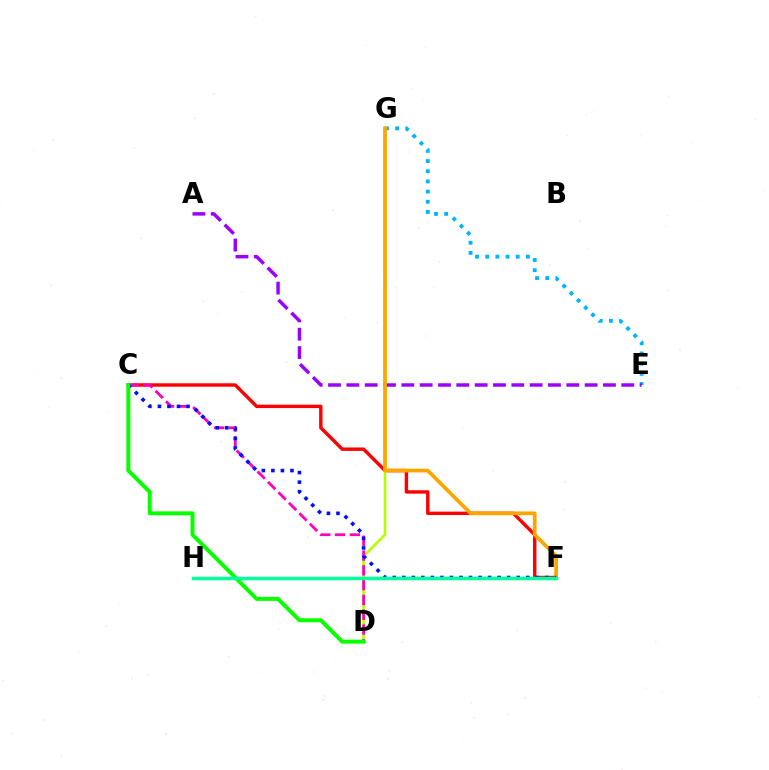{('E', 'G'): [{'color': '#00b5ff', 'line_style': 'dotted', 'thickness': 2.76}], ('C', 'F'): [{'color': '#ff0000', 'line_style': 'solid', 'thickness': 2.46}, {'color': '#0010ff', 'line_style': 'dotted', 'thickness': 2.59}], ('A', 'E'): [{'color': '#9b00ff', 'line_style': 'dashed', 'thickness': 2.49}], ('D', 'G'): [{'color': '#b3ff00', 'line_style': 'solid', 'thickness': 1.9}], ('F', 'G'): [{'color': '#ffa500', 'line_style': 'solid', 'thickness': 2.69}], ('C', 'D'): [{'color': '#ff00bd', 'line_style': 'dashed', 'thickness': 2.01}, {'color': '#08ff00', 'line_style': 'solid', 'thickness': 2.86}], ('F', 'H'): [{'color': '#00ff9d', 'line_style': 'solid', 'thickness': 2.51}]}